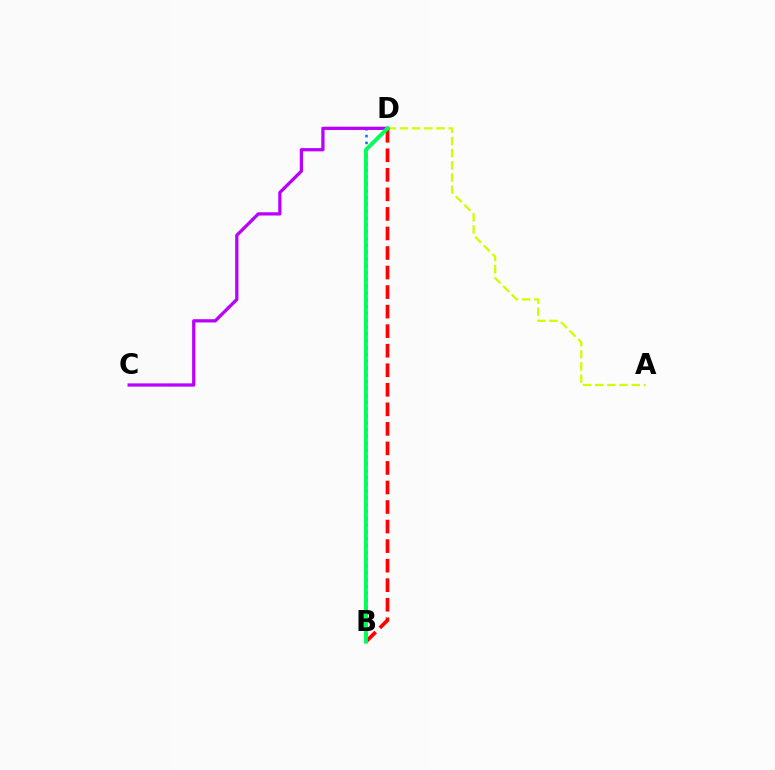{('B', 'D'): [{'color': '#0074ff', 'line_style': 'dotted', 'thickness': 1.85}, {'color': '#ff0000', 'line_style': 'dashed', 'thickness': 2.65}, {'color': '#00ff5c', 'line_style': 'solid', 'thickness': 2.81}], ('A', 'D'): [{'color': '#d1ff00', 'line_style': 'dashed', 'thickness': 1.65}], ('C', 'D'): [{'color': '#b900ff', 'line_style': 'solid', 'thickness': 2.35}]}